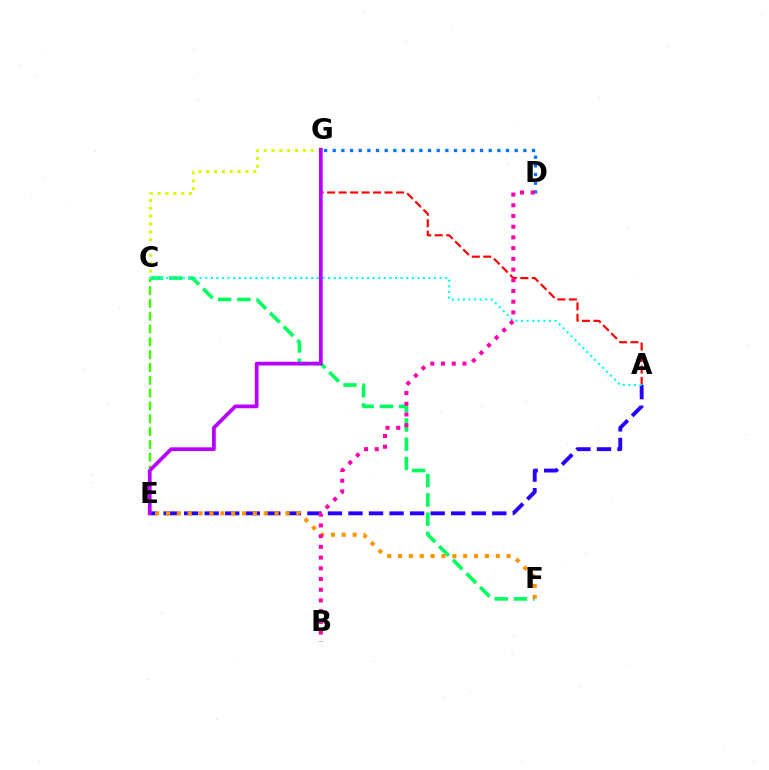{('D', 'G'): [{'color': '#0074ff', 'line_style': 'dotted', 'thickness': 2.35}], ('C', 'F'): [{'color': '#00ff5c', 'line_style': 'dashed', 'thickness': 2.62}], ('A', 'G'): [{'color': '#ff0000', 'line_style': 'dashed', 'thickness': 1.56}], ('C', 'G'): [{'color': '#d1ff00', 'line_style': 'dotted', 'thickness': 2.13}], ('C', 'E'): [{'color': '#3dff00', 'line_style': 'dashed', 'thickness': 1.74}], ('A', 'E'): [{'color': '#2500ff', 'line_style': 'dashed', 'thickness': 2.79}], ('E', 'F'): [{'color': '#ff9400', 'line_style': 'dotted', 'thickness': 2.95}], ('A', 'C'): [{'color': '#00fff6', 'line_style': 'dotted', 'thickness': 1.52}], ('B', 'D'): [{'color': '#ff00ac', 'line_style': 'dotted', 'thickness': 2.91}], ('E', 'G'): [{'color': '#b900ff', 'line_style': 'solid', 'thickness': 2.68}]}